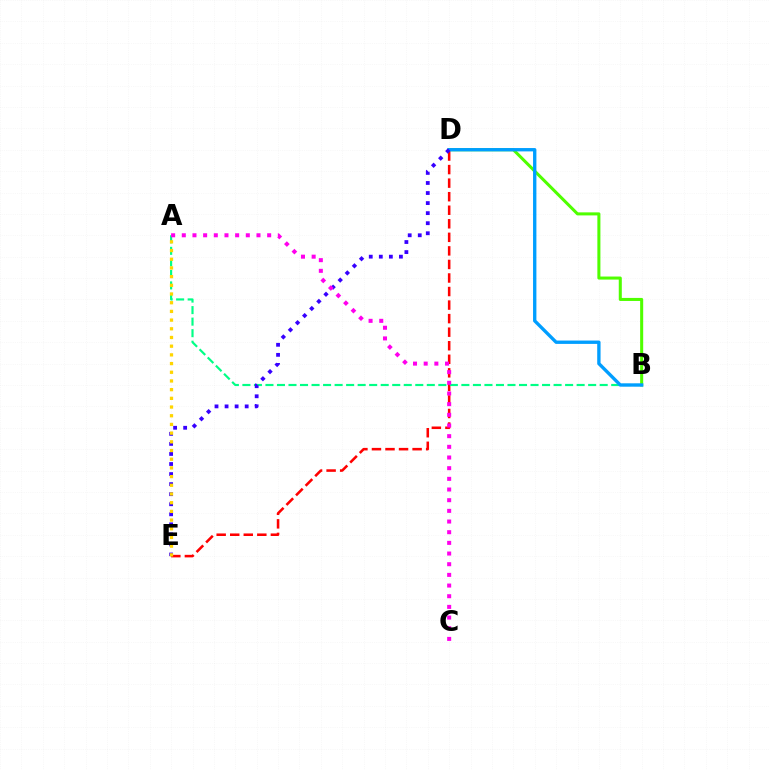{('B', 'D'): [{'color': '#4fff00', 'line_style': 'solid', 'thickness': 2.19}, {'color': '#009eff', 'line_style': 'solid', 'thickness': 2.41}], ('D', 'E'): [{'color': '#ff0000', 'line_style': 'dashed', 'thickness': 1.84}, {'color': '#3700ff', 'line_style': 'dotted', 'thickness': 2.73}], ('A', 'B'): [{'color': '#00ff86', 'line_style': 'dashed', 'thickness': 1.57}], ('A', 'C'): [{'color': '#ff00ed', 'line_style': 'dotted', 'thickness': 2.9}], ('A', 'E'): [{'color': '#ffd500', 'line_style': 'dotted', 'thickness': 2.36}]}